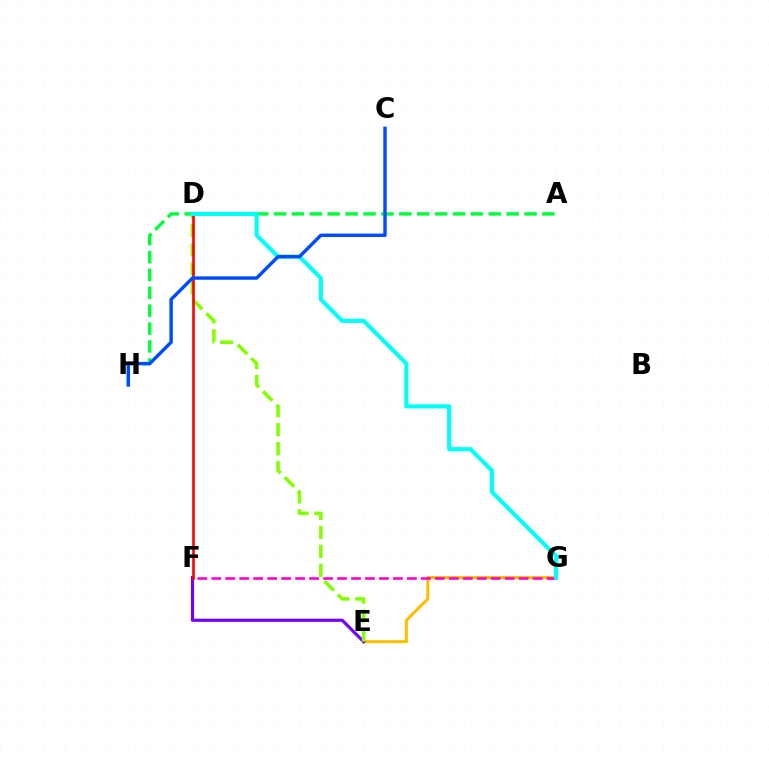{('E', 'G'): [{'color': '#ffbd00', 'line_style': 'solid', 'thickness': 2.17}], ('E', 'F'): [{'color': '#7200ff', 'line_style': 'solid', 'thickness': 2.26}], ('A', 'H'): [{'color': '#00ff39', 'line_style': 'dashed', 'thickness': 2.43}], ('F', 'G'): [{'color': '#ff00cf', 'line_style': 'dashed', 'thickness': 1.9}], ('D', 'E'): [{'color': '#84ff00', 'line_style': 'dashed', 'thickness': 2.58}], ('D', 'F'): [{'color': '#ff0000', 'line_style': 'solid', 'thickness': 1.9}], ('D', 'G'): [{'color': '#00fff6', 'line_style': 'solid', 'thickness': 2.97}], ('C', 'H'): [{'color': '#004bff', 'line_style': 'solid', 'thickness': 2.45}]}